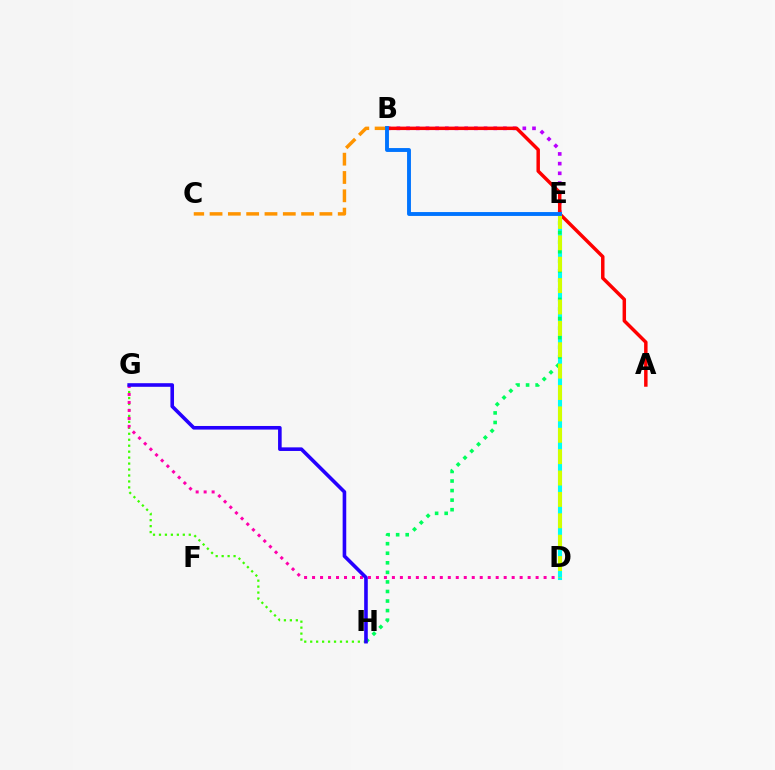{('B', 'C'): [{'color': '#ff9400', 'line_style': 'dashed', 'thickness': 2.49}], ('G', 'H'): [{'color': '#3dff00', 'line_style': 'dotted', 'thickness': 1.62}, {'color': '#2500ff', 'line_style': 'solid', 'thickness': 2.6}], ('B', 'E'): [{'color': '#b900ff', 'line_style': 'dotted', 'thickness': 2.63}, {'color': '#0074ff', 'line_style': 'solid', 'thickness': 2.79}], ('D', 'E'): [{'color': '#00fff6', 'line_style': 'solid', 'thickness': 2.94}, {'color': '#d1ff00', 'line_style': 'dashed', 'thickness': 2.9}], ('E', 'H'): [{'color': '#00ff5c', 'line_style': 'dotted', 'thickness': 2.6}], ('D', 'G'): [{'color': '#ff00ac', 'line_style': 'dotted', 'thickness': 2.17}], ('A', 'B'): [{'color': '#ff0000', 'line_style': 'solid', 'thickness': 2.49}]}